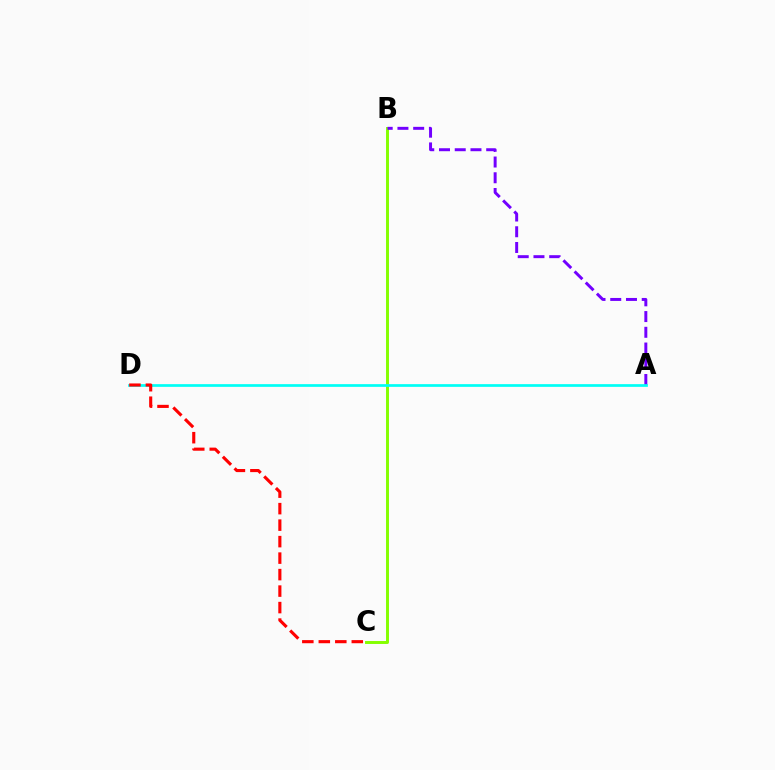{('B', 'C'): [{'color': '#84ff00', 'line_style': 'solid', 'thickness': 2.11}], ('A', 'B'): [{'color': '#7200ff', 'line_style': 'dashed', 'thickness': 2.14}], ('A', 'D'): [{'color': '#00fff6', 'line_style': 'solid', 'thickness': 1.95}], ('C', 'D'): [{'color': '#ff0000', 'line_style': 'dashed', 'thickness': 2.24}]}